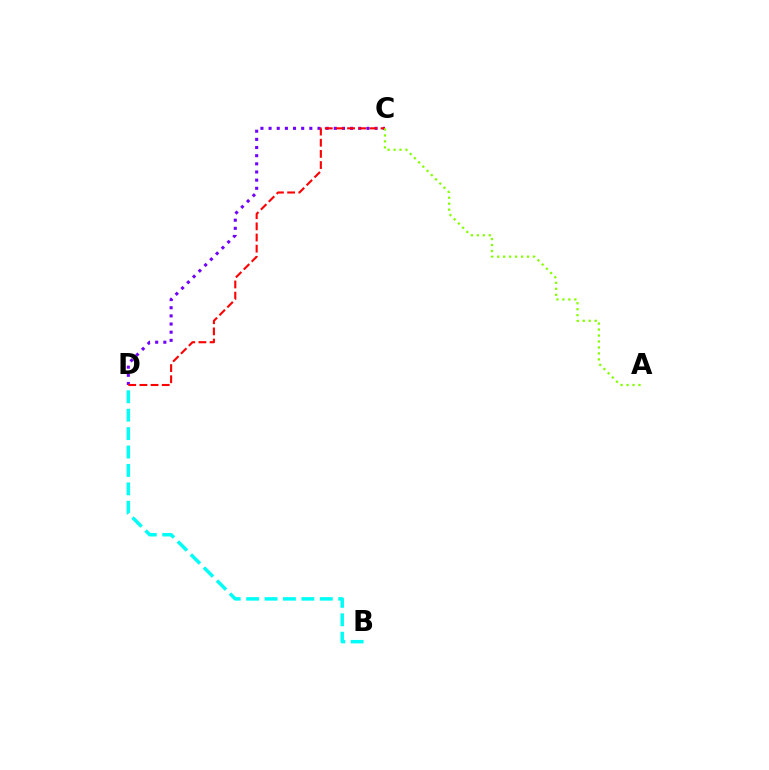{('B', 'D'): [{'color': '#00fff6', 'line_style': 'dashed', 'thickness': 2.5}], ('C', 'D'): [{'color': '#7200ff', 'line_style': 'dotted', 'thickness': 2.21}, {'color': '#ff0000', 'line_style': 'dashed', 'thickness': 1.52}], ('A', 'C'): [{'color': '#84ff00', 'line_style': 'dotted', 'thickness': 1.62}]}